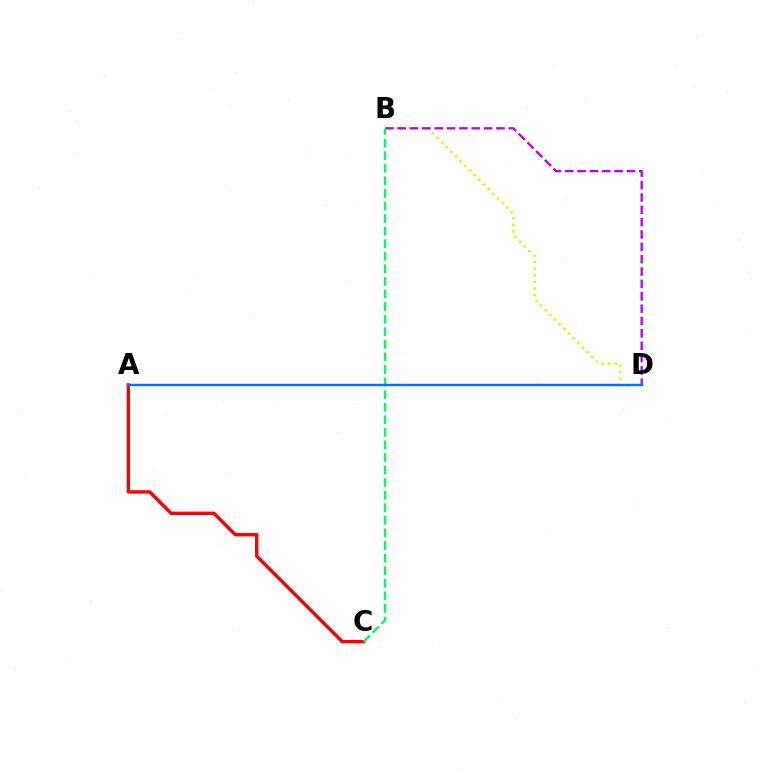{('B', 'D'): [{'color': '#d1ff00', 'line_style': 'dotted', 'thickness': 1.79}, {'color': '#b900ff', 'line_style': 'dashed', 'thickness': 1.68}], ('A', 'C'): [{'color': '#ff0000', 'line_style': 'solid', 'thickness': 2.46}], ('B', 'C'): [{'color': '#00ff5c', 'line_style': 'dashed', 'thickness': 1.71}], ('A', 'D'): [{'color': '#0074ff', 'line_style': 'solid', 'thickness': 1.74}]}